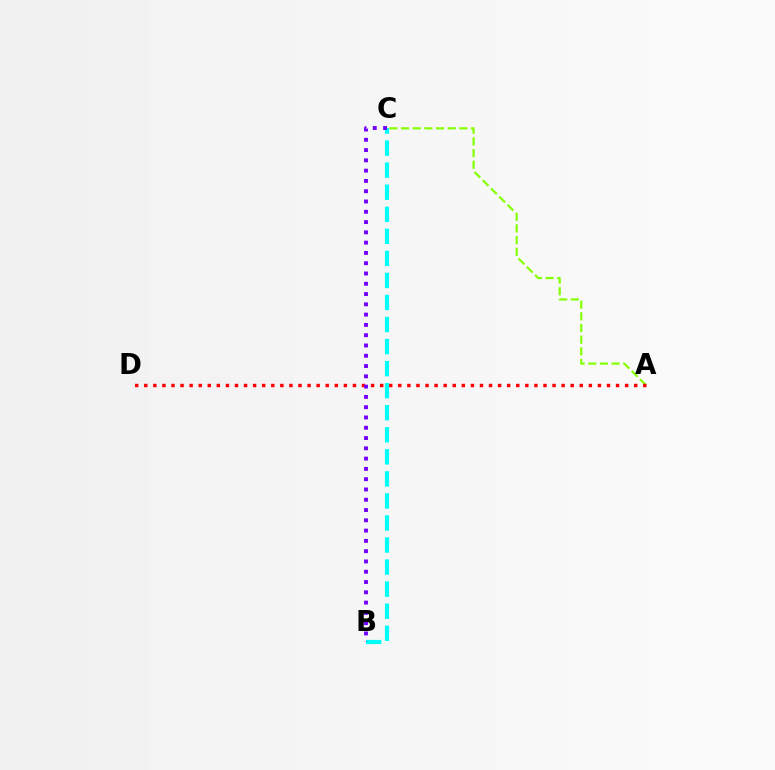{('A', 'C'): [{'color': '#84ff00', 'line_style': 'dashed', 'thickness': 1.58}], ('A', 'D'): [{'color': '#ff0000', 'line_style': 'dotted', 'thickness': 2.47}], ('B', 'C'): [{'color': '#00fff6', 'line_style': 'dashed', 'thickness': 3.0}, {'color': '#7200ff', 'line_style': 'dotted', 'thickness': 2.79}]}